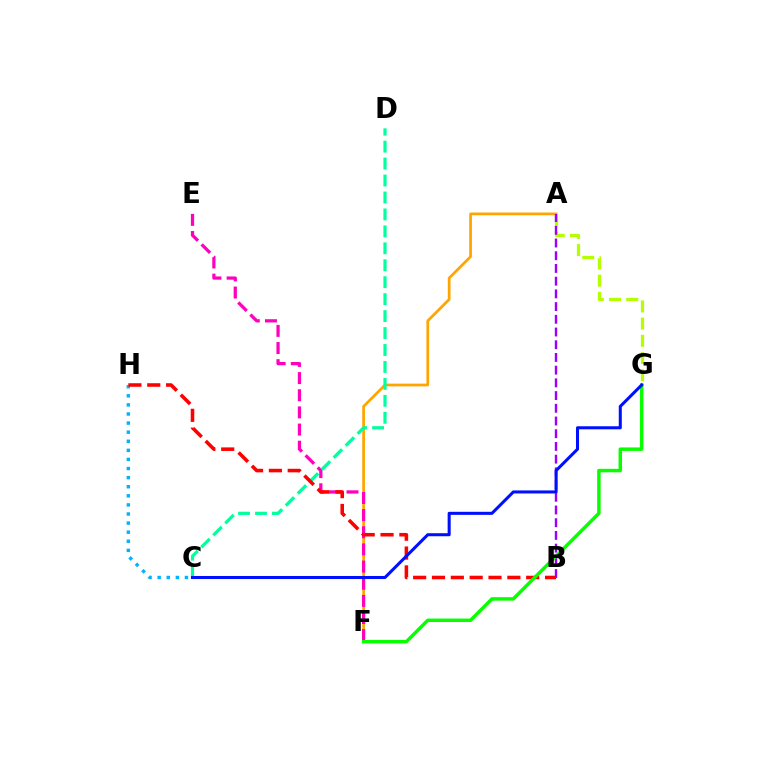{('A', 'F'): [{'color': '#ffa500', 'line_style': 'solid', 'thickness': 1.97}], ('E', 'F'): [{'color': '#ff00bd', 'line_style': 'dashed', 'thickness': 2.33}], ('C', 'D'): [{'color': '#00ff9d', 'line_style': 'dashed', 'thickness': 2.3}], ('C', 'H'): [{'color': '#00b5ff', 'line_style': 'dotted', 'thickness': 2.47}], ('A', 'G'): [{'color': '#b3ff00', 'line_style': 'dashed', 'thickness': 2.34}], ('B', 'H'): [{'color': '#ff0000', 'line_style': 'dashed', 'thickness': 2.56}], ('A', 'B'): [{'color': '#9b00ff', 'line_style': 'dashed', 'thickness': 1.73}], ('F', 'G'): [{'color': '#08ff00', 'line_style': 'solid', 'thickness': 2.5}], ('C', 'G'): [{'color': '#0010ff', 'line_style': 'solid', 'thickness': 2.19}]}